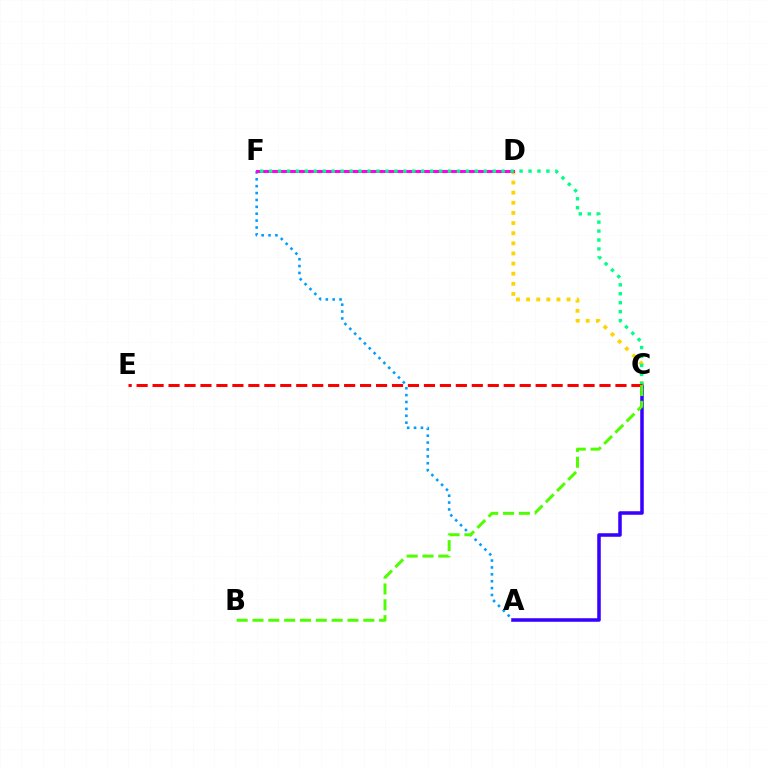{('A', 'F'): [{'color': '#009eff', 'line_style': 'dotted', 'thickness': 1.87}], ('A', 'C'): [{'color': '#3700ff', 'line_style': 'solid', 'thickness': 2.55}], ('C', 'D'): [{'color': '#ffd500', 'line_style': 'dotted', 'thickness': 2.75}], ('D', 'F'): [{'color': '#ff00ed', 'line_style': 'solid', 'thickness': 2.15}], ('C', 'F'): [{'color': '#00ff86', 'line_style': 'dotted', 'thickness': 2.43}], ('C', 'E'): [{'color': '#ff0000', 'line_style': 'dashed', 'thickness': 2.17}], ('B', 'C'): [{'color': '#4fff00', 'line_style': 'dashed', 'thickness': 2.15}]}